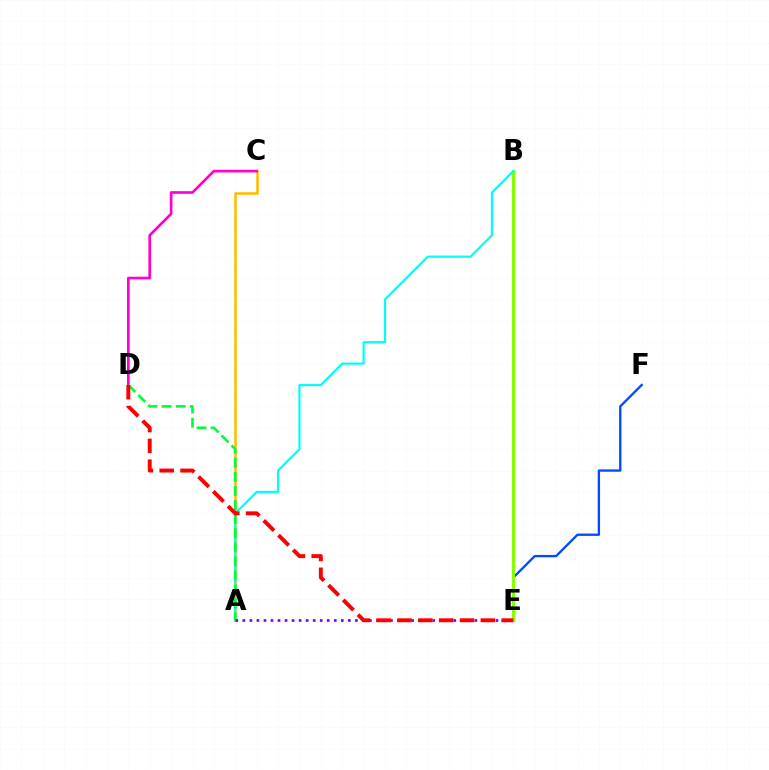{('E', 'F'): [{'color': '#004bff', 'line_style': 'solid', 'thickness': 1.69}], ('A', 'C'): [{'color': '#ffbd00', 'line_style': 'solid', 'thickness': 1.85}], ('B', 'E'): [{'color': '#84ff00', 'line_style': 'solid', 'thickness': 2.3}], ('A', 'B'): [{'color': '#00fff6', 'line_style': 'solid', 'thickness': 1.59}], ('C', 'D'): [{'color': '#ff00cf', 'line_style': 'solid', 'thickness': 1.94}], ('A', 'D'): [{'color': '#00ff39', 'line_style': 'dashed', 'thickness': 1.91}], ('A', 'E'): [{'color': '#7200ff', 'line_style': 'dotted', 'thickness': 1.91}], ('D', 'E'): [{'color': '#ff0000', 'line_style': 'dashed', 'thickness': 2.83}]}